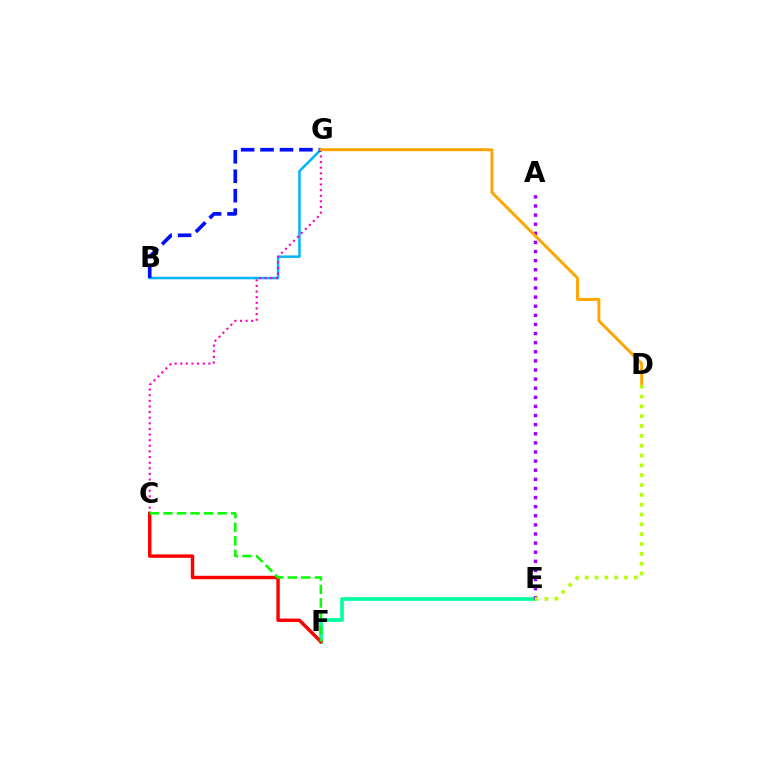{('B', 'G'): [{'color': '#00b5ff', 'line_style': 'solid', 'thickness': 1.81}, {'color': '#0010ff', 'line_style': 'dashed', 'thickness': 2.64}], ('E', 'F'): [{'color': '#00ff9d', 'line_style': 'solid', 'thickness': 2.64}], ('C', 'F'): [{'color': '#ff0000', 'line_style': 'solid', 'thickness': 2.47}, {'color': '#08ff00', 'line_style': 'dashed', 'thickness': 1.84}], ('A', 'E'): [{'color': '#9b00ff', 'line_style': 'dotted', 'thickness': 2.48}], ('C', 'G'): [{'color': '#ff00bd', 'line_style': 'dotted', 'thickness': 1.53}], ('D', 'G'): [{'color': '#ffa500', 'line_style': 'solid', 'thickness': 2.12}], ('D', 'E'): [{'color': '#b3ff00', 'line_style': 'dotted', 'thickness': 2.67}]}